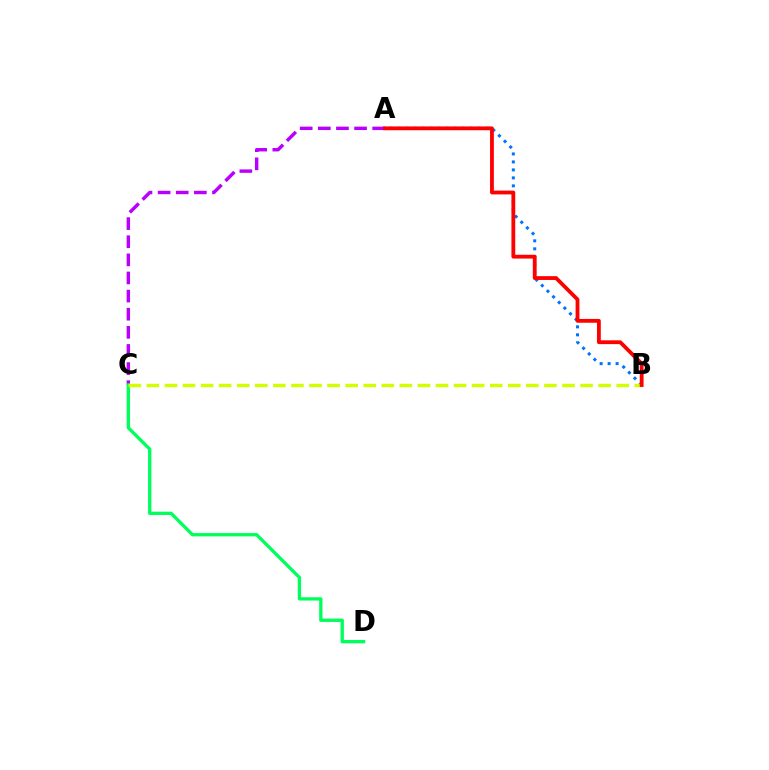{('A', 'B'): [{'color': '#0074ff', 'line_style': 'dotted', 'thickness': 2.17}, {'color': '#ff0000', 'line_style': 'solid', 'thickness': 2.75}], ('A', 'C'): [{'color': '#b900ff', 'line_style': 'dashed', 'thickness': 2.46}], ('C', 'D'): [{'color': '#00ff5c', 'line_style': 'solid', 'thickness': 2.4}], ('B', 'C'): [{'color': '#d1ff00', 'line_style': 'dashed', 'thickness': 2.45}]}